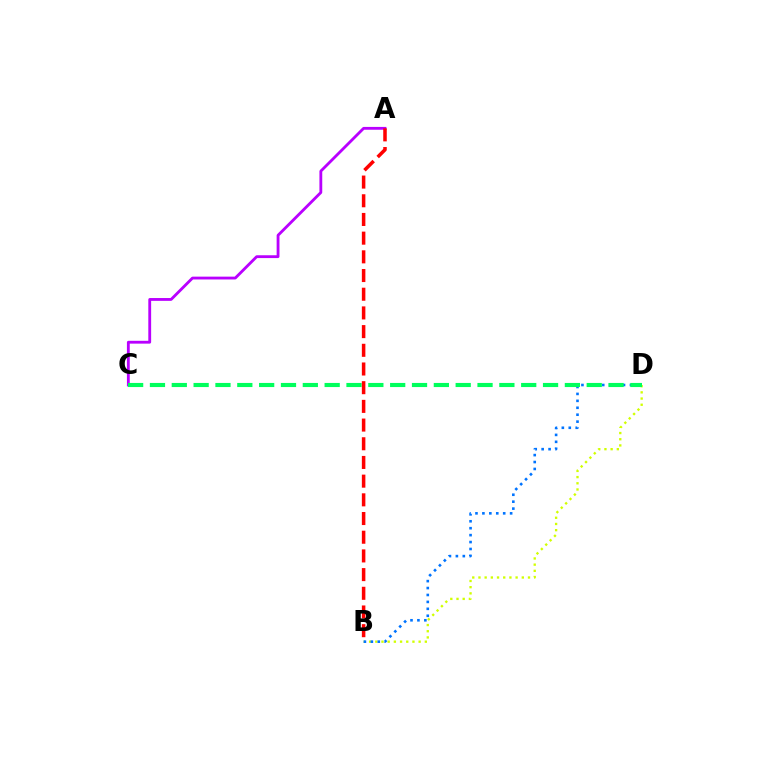{('B', 'D'): [{'color': '#d1ff00', 'line_style': 'dotted', 'thickness': 1.68}, {'color': '#0074ff', 'line_style': 'dotted', 'thickness': 1.88}], ('A', 'C'): [{'color': '#b900ff', 'line_style': 'solid', 'thickness': 2.04}], ('C', 'D'): [{'color': '#00ff5c', 'line_style': 'dashed', 'thickness': 2.97}], ('A', 'B'): [{'color': '#ff0000', 'line_style': 'dashed', 'thickness': 2.54}]}